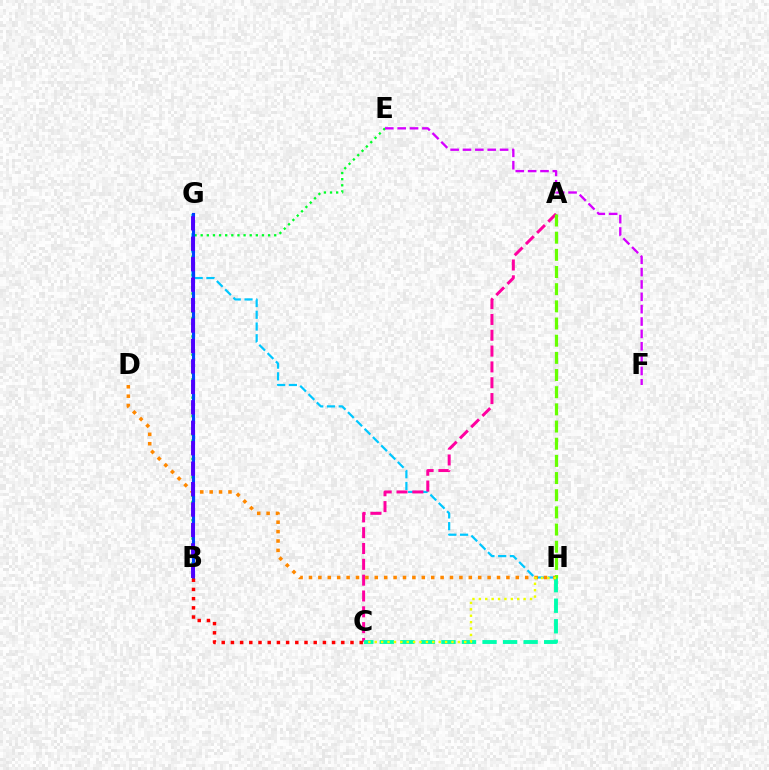{('B', 'E'): [{'color': '#00ff27', 'line_style': 'dotted', 'thickness': 1.66}], ('G', 'H'): [{'color': '#00c7ff', 'line_style': 'dashed', 'thickness': 1.59}], ('A', 'C'): [{'color': '#ff00a0', 'line_style': 'dashed', 'thickness': 2.15}], ('B', 'G'): [{'color': '#003fff', 'line_style': 'solid', 'thickness': 2.25}, {'color': '#4f00ff', 'line_style': 'dashed', 'thickness': 2.78}], ('B', 'C'): [{'color': '#ff0000', 'line_style': 'dotted', 'thickness': 2.5}], ('E', 'F'): [{'color': '#d600ff', 'line_style': 'dashed', 'thickness': 1.68}], ('C', 'H'): [{'color': '#00ffaf', 'line_style': 'dashed', 'thickness': 2.79}, {'color': '#eeff00', 'line_style': 'dotted', 'thickness': 1.74}], ('D', 'H'): [{'color': '#ff8800', 'line_style': 'dotted', 'thickness': 2.55}], ('A', 'H'): [{'color': '#66ff00', 'line_style': 'dashed', 'thickness': 2.33}]}